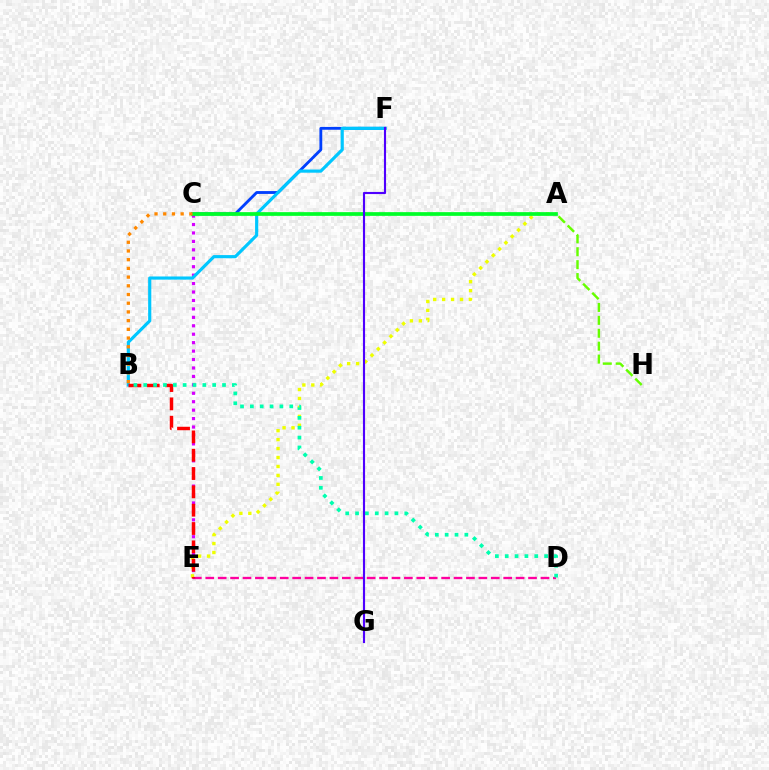{('A', 'E'): [{'color': '#eeff00', 'line_style': 'dotted', 'thickness': 2.43}], ('D', 'E'): [{'color': '#ff00a0', 'line_style': 'dashed', 'thickness': 1.69}], ('C', 'E'): [{'color': '#d600ff', 'line_style': 'dotted', 'thickness': 2.29}], ('C', 'F'): [{'color': '#003fff', 'line_style': 'solid', 'thickness': 2.04}], ('B', 'F'): [{'color': '#00c7ff', 'line_style': 'solid', 'thickness': 2.27}], ('A', 'H'): [{'color': '#66ff00', 'line_style': 'dashed', 'thickness': 1.75}], ('B', 'E'): [{'color': '#ff0000', 'line_style': 'dashed', 'thickness': 2.49}], ('A', 'C'): [{'color': '#00ff27', 'line_style': 'solid', 'thickness': 2.67}], ('B', 'D'): [{'color': '#00ffaf', 'line_style': 'dotted', 'thickness': 2.68}], ('B', 'C'): [{'color': '#ff8800', 'line_style': 'dotted', 'thickness': 2.37}], ('F', 'G'): [{'color': '#4f00ff', 'line_style': 'solid', 'thickness': 1.53}]}